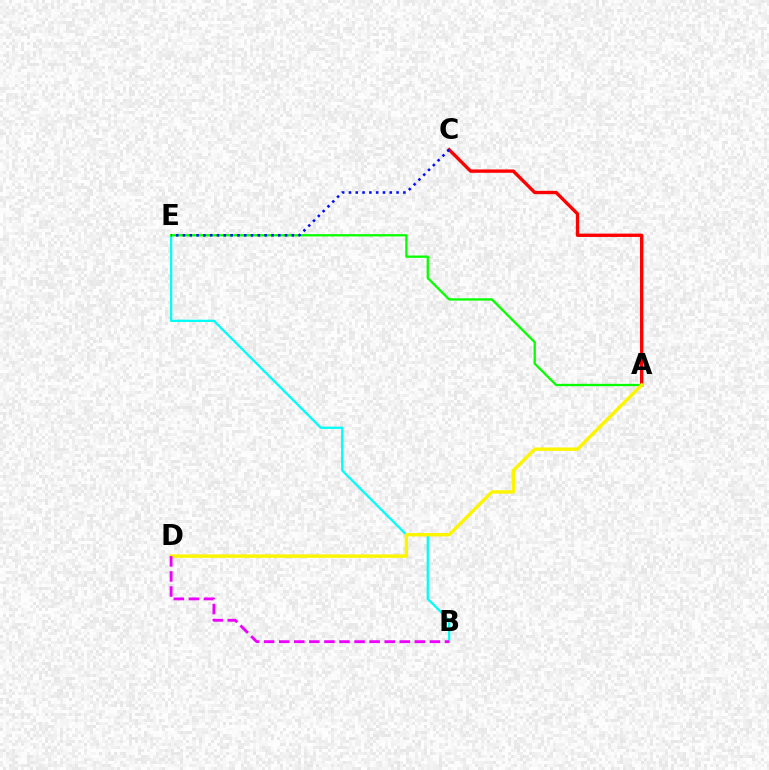{('A', 'C'): [{'color': '#ff0000', 'line_style': 'solid', 'thickness': 2.4}], ('B', 'E'): [{'color': '#00fff6', 'line_style': 'solid', 'thickness': 1.63}], ('A', 'E'): [{'color': '#08ff00', 'line_style': 'solid', 'thickness': 1.66}], ('C', 'E'): [{'color': '#0010ff', 'line_style': 'dotted', 'thickness': 1.85}], ('A', 'D'): [{'color': '#fcf500', 'line_style': 'solid', 'thickness': 2.45}], ('B', 'D'): [{'color': '#ee00ff', 'line_style': 'dashed', 'thickness': 2.05}]}